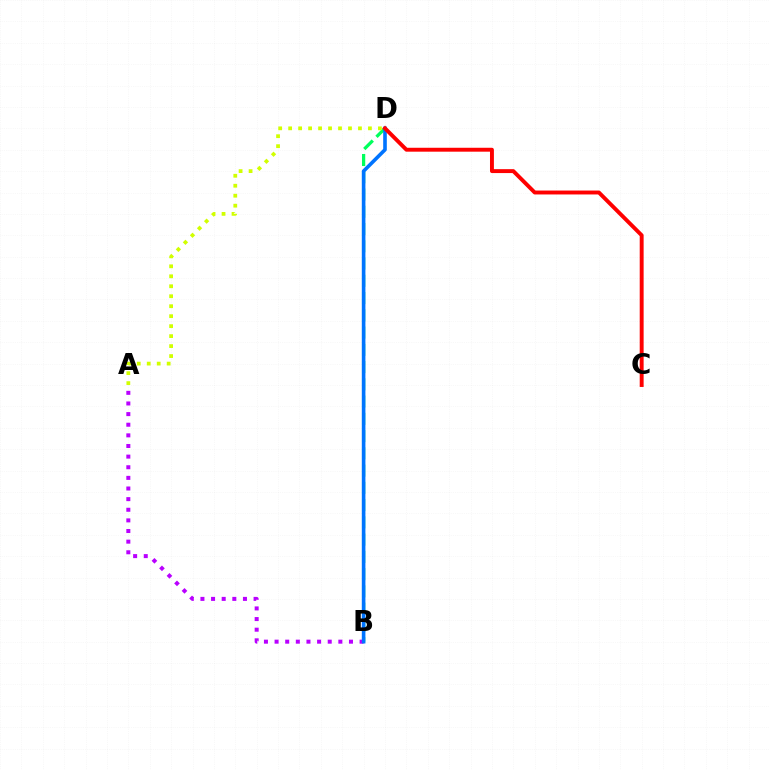{('B', 'D'): [{'color': '#00ff5c', 'line_style': 'dashed', 'thickness': 2.34}, {'color': '#0074ff', 'line_style': 'solid', 'thickness': 2.6}], ('A', 'B'): [{'color': '#b900ff', 'line_style': 'dotted', 'thickness': 2.89}], ('A', 'D'): [{'color': '#d1ff00', 'line_style': 'dotted', 'thickness': 2.71}], ('C', 'D'): [{'color': '#ff0000', 'line_style': 'solid', 'thickness': 2.82}]}